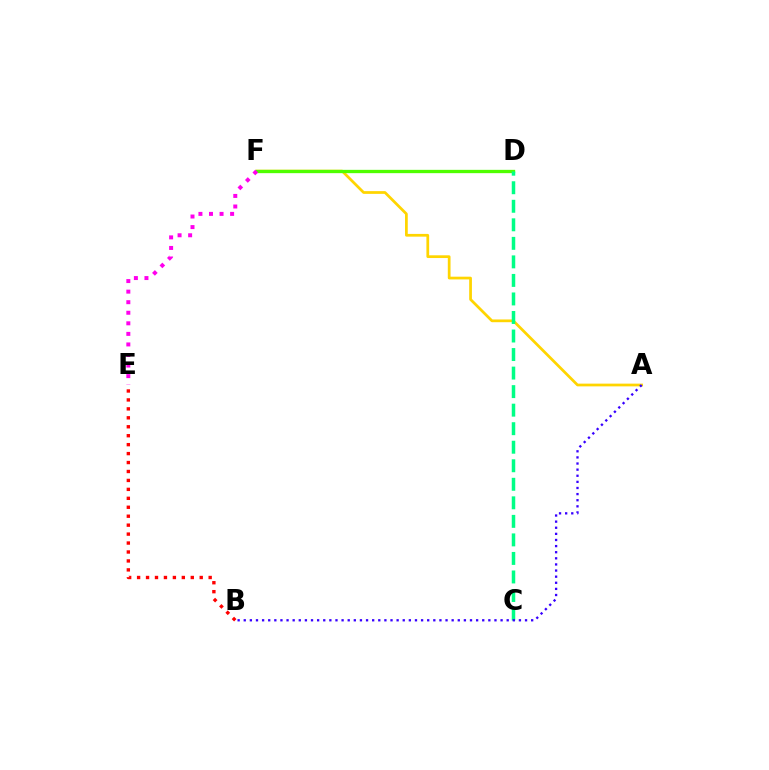{('D', 'F'): [{'color': '#009eff', 'line_style': 'solid', 'thickness': 1.84}, {'color': '#4fff00', 'line_style': 'solid', 'thickness': 2.38}], ('B', 'E'): [{'color': '#ff0000', 'line_style': 'dotted', 'thickness': 2.43}], ('A', 'F'): [{'color': '#ffd500', 'line_style': 'solid', 'thickness': 1.97}], ('C', 'D'): [{'color': '#00ff86', 'line_style': 'dashed', 'thickness': 2.52}], ('A', 'B'): [{'color': '#3700ff', 'line_style': 'dotted', 'thickness': 1.66}], ('E', 'F'): [{'color': '#ff00ed', 'line_style': 'dotted', 'thickness': 2.87}]}